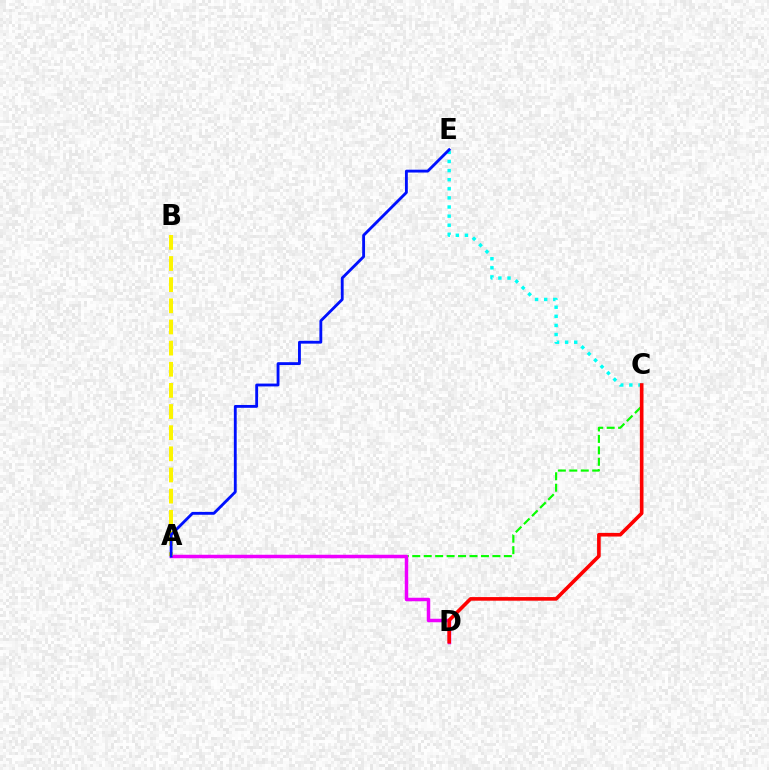{('A', 'C'): [{'color': '#08ff00', 'line_style': 'dashed', 'thickness': 1.56}], ('C', 'E'): [{'color': '#00fff6', 'line_style': 'dotted', 'thickness': 2.47}], ('A', 'D'): [{'color': '#ee00ff', 'line_style': 'solid', 'thickness': 2.5}], ('A', 'B'): [{'color': '#fcf500', 'line_style': 'dashed', 'thickness': 2.87}], ('C', 'D'): [{'color': '#ff0000', 'line_style': 'solid', 'thickness': 2.61}], ('A', 'E'): [{'color': '#0010ff', 'line_style': 'solid', 'thickness': 2.05}]}